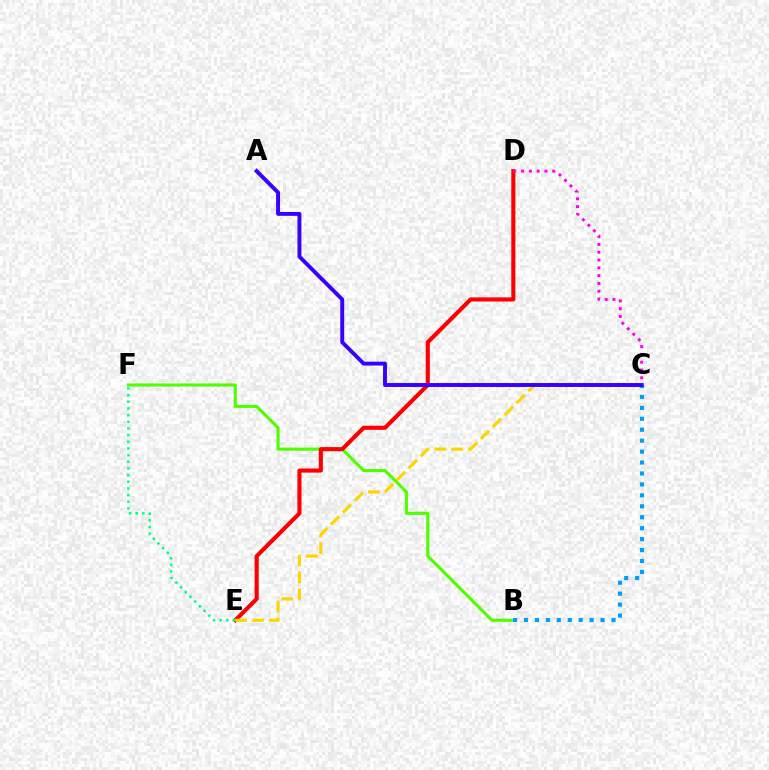{('B', 'F'): [{'color': '#4fff00', 'line_style': 'solid', 'thickness': 2.23}], ('B', 'C'): [{'color': '#009eff', 'line_style': 'dotted', 'thickness': 2.97}], ('D', 'E'): [{'color': '#ff0000', 'line_style': 'solid', 'thickness': 2.96}], ('C', 'E'): [{'color': '#ffd500', 'line_style': 'dashed', 'thickness': 2.29}], ('E', 'F'): [{'color': '#00ff86', 'line_style': 'dotted', 'thickness': 1.81}], ('C', 'D'): [{'color': '#ff00ed', 'line_style': 'dotted', 'thickness': 2.12}], ('A', 'C'): [{'color': '#3700ff', 'line_style': 'solid', 'thickness': 2.81}]}